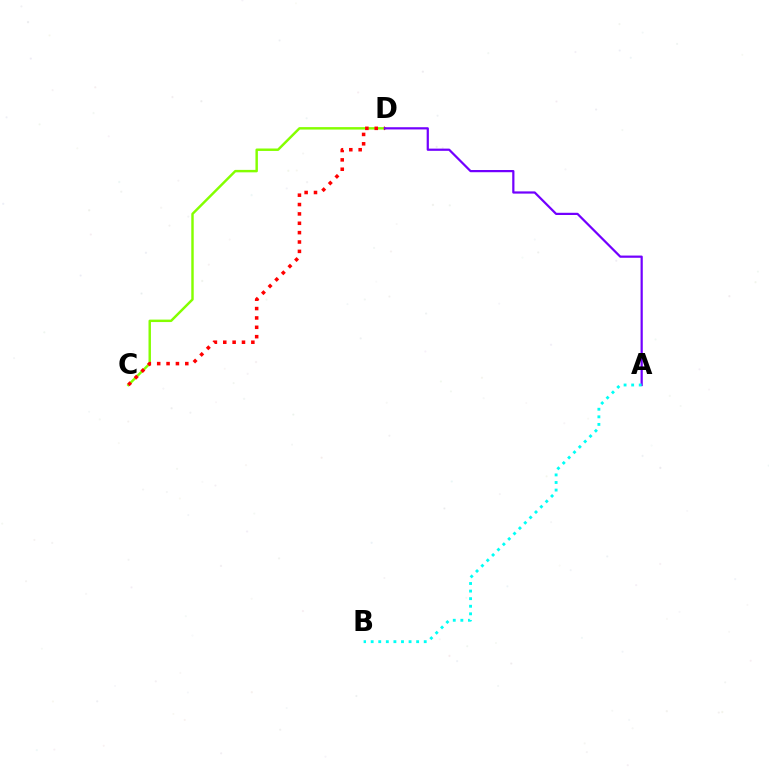{('C', 'D'): [{'color': '#84ff00', 'line_style': 'solid', 'thickness': 1.76}, {'color': '#ff0000', 'line_style': 'dotted', 'thickness': 2.54}], ('A', 'D'): [{'color': '#7200ff', 'line_style': 'solid', 'thickness': 1.6}], ('A', 'B'): [{'color': '#00fff6', 'line_style': 'dotted', 'thickness': 2.06}]}